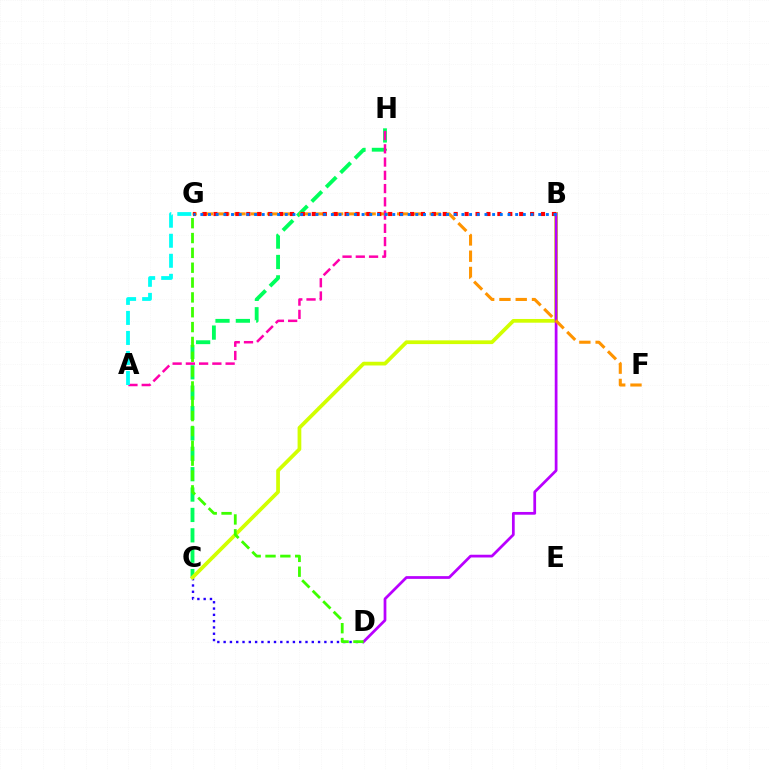{('C', 'H'): [{'color': '#00ff5c', 'line_style': 'dashed', 'thickness': 2.77}], ('C', 'D'): [{'color': '#2500ff', 'line_style': 'dotted', 'thickness': 1.71}], ('B', 'C'): [{'color': '#d1ff00', 'line_style': 'solid', 'thickness': 2.69}], ('B', 'D'): [{'color': '#b900ff', 'line_style': 'solid', 'thickness': 1.97}], ('F', 'G'): [{'color': '#ff9400', 'line_style': 'dashed', 'thickness': 2.21}], ('D', 'G'): [{'color': '#3dff00', 'line_style': 'dashed', 'thickness': 2.02}], ('A', 'H'): [{'color': '#ff00ac', 'line_style': 'dashed', 'thickness': 1.8}], ('A', 'G'): [{'color': '#00fff6', 'line_style': 'dashed', 'thickness': 2.72}], ('B', 'G'): [{'color': '#ff0000', 'line_style': 'dotted', 'thickness': 2.97}, {'color': '#0074ff', 'line_style': 'dotted', 'thickness': 2.09}]}